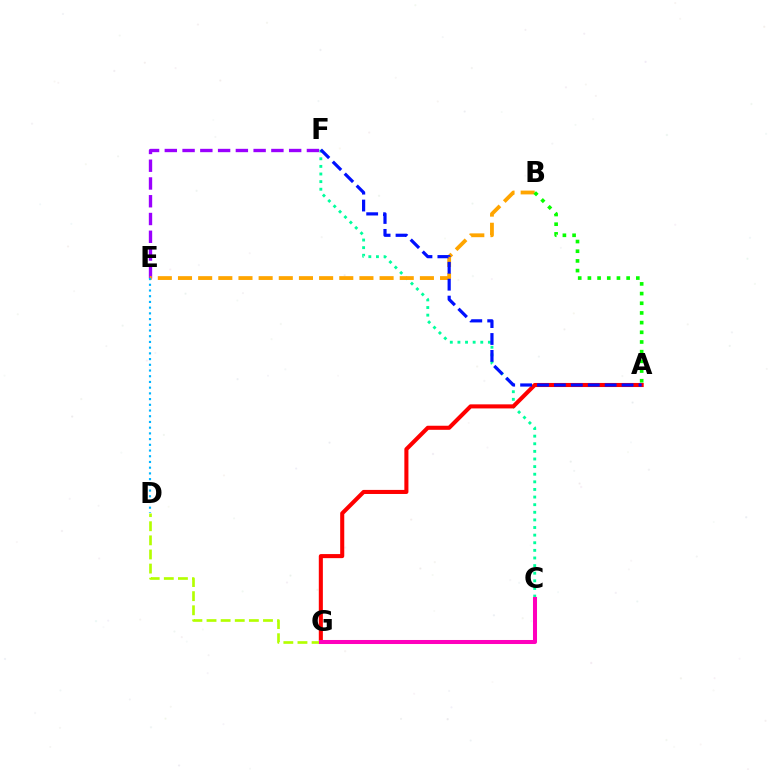{('C', 'F'): [{'color': '#00ff9d', 'line_style': 'dotted', 'thickness': 2.07}], ('A', 'G'): [{'color': '#ff0000', 'line_style': 'solid', 'thickness': 2.93}], ('E', 'F'): [{'color': '#9b00ff', 'line_style': 'dashed', 'thickness': 2.41}], ('B', 'E'): [{'color': '#ffa500', 'line_style': 'dashed', 'thickness': 2.74}], ('A', 'F'): [{'color': '#0010ff', 'line_style': 'dashed', 'thickness': 2.3}], ('D', 'E'): [{'color': '#00b5ff', 'line_style': 'dotted', 'thickness': 1.55}], ('A', 'B'): [{'color': '#08ff00', 'line_style': 'dotted', 'thickness': 2.63}], ('D', 'G'): [{'color': '#b3ff00', 'line_style': 'dashed', 'thickness': 1.92}], ('C', 'G'): [{'color': '#ff00bd', 'line_style': 'solid', 'thickness': 2.9}]}